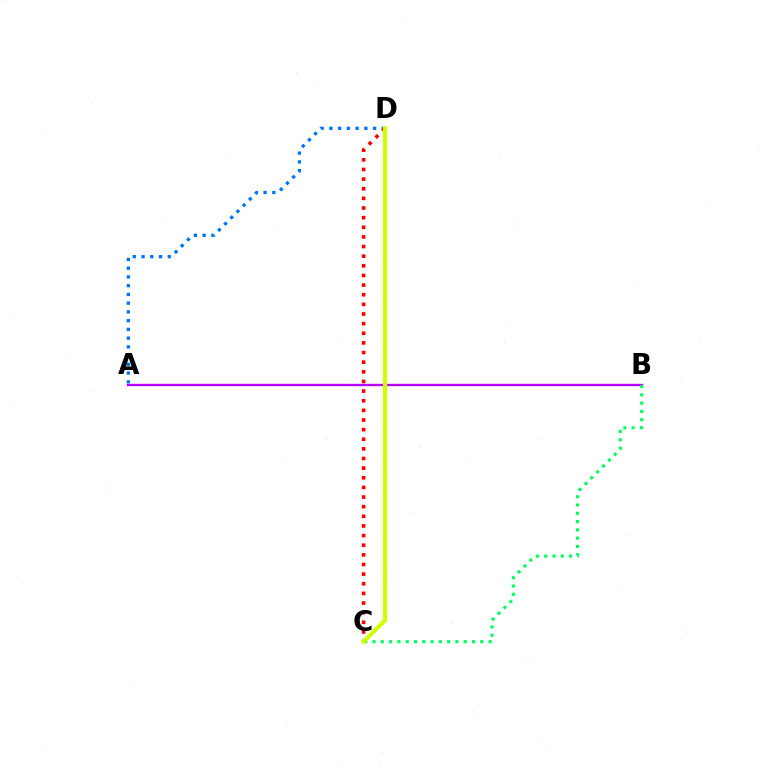{('A', 'B'): [{'color': '#b900ff', 'line_style': 'solid', 'thickness': 1.69}], ('A', 'D'): [{'color': '#0074ff', 'line_style': 'dotted', 'thickness': 2.38}], ('C', 'D'): [{'color': '#ff0000', 'line_style': 'dotted', 'thickness': 2.62}, {'color': '#d1ff00', 'line_style': 'solid', 'thickness': 2.99}], ('B', 'C'): [{'color': '#00ff5c', 'line_style': 'dotted', 'thickness': 2.25}]}